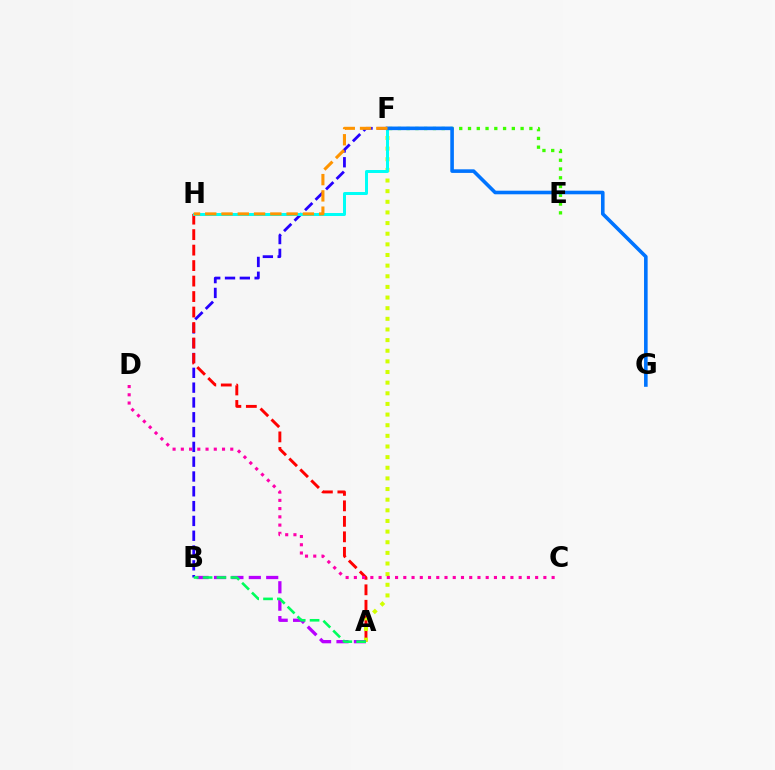{('B', 'F'): [{'color': '#2500ff', 'line_style': 'dashed', 'thickness': 2.01}], ('A', 'H'): [{'color': '#ff0000', 'line_style': 'dashed', 'thickness': 2.1}], ('E', 'F'): [{'color': '#3dff00', 'line_style': 'dotted', 'thickness': 2.38}], ('A', 'F'): [{'color': '#d1ff00', 'line_style': 'dotted', 'thickness': 2.89}], ('A', 'B'): [{'color': '#b900ff', 'line_style': 'dashed', 'thickness': 2.37}, {'color': '#00ff5c', 'line_style': 'dashed', 'thickness': 1.88}], ('F', 'H'): [{'color': '#00fff6', 'line_style': 'solid', 'thickness': 2.15}, {'color': '#ff9400', 'line_style': 'dashed', 'thickness': 2.21}], ('C', 'D'): [{'color': '#ff00ac', 'line_style': 'dotted', 'thickness': 2.24}], ('F', 'G'): [{'color': '#0074ff', 'line_style': 'solid', 'thickness': 2.59}]}